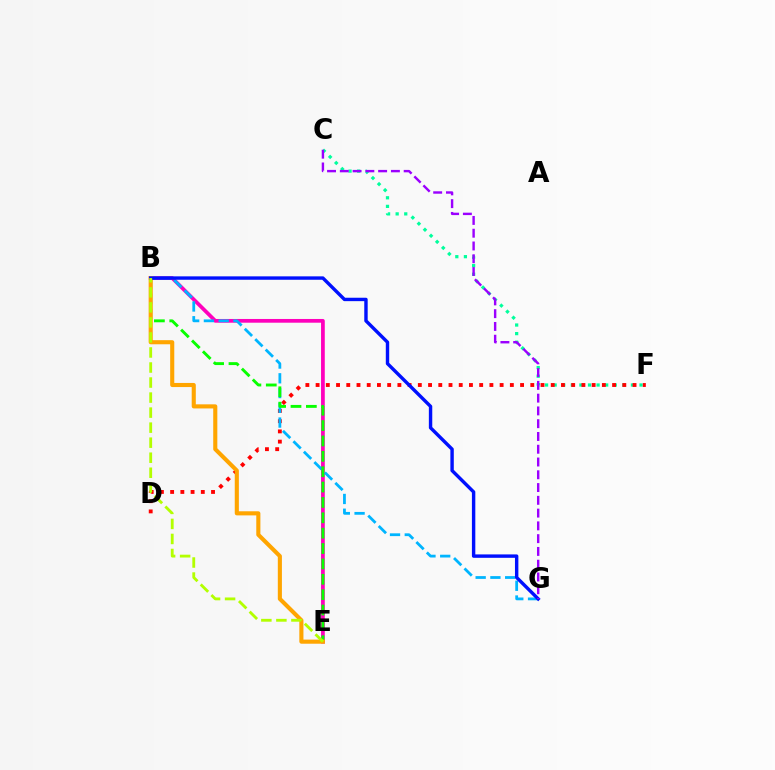{('C', 'F'): [{'color': '#00ff9d', 'line_style': 'dotted', 'thickness': 2.33}], ('B', 'E'): [{'color': '#ff00bd', 'line_style': 'solid', 'thickness': 2.69}, {'color': '#08ff00', 'line_style': 'dashed', 'thickness': 2.09}, {'color': '#ffa500', 'line_style': 'solid', 'thickness': 2.95}, {'color': '#b3ff00', 'line_style': 'dashed', 'thickness': 2.04}], ('D', 'F'): [{'color': '#ff0000', 'line_style': 'dotted', 'thickness': 2.78}], ('B', 'G'): [{'color': '#00b5ff', 'line_style': 'dashed', 'thickness': 2.0}, {'color': '#0010ff', 'line_style': 'solid', 'thickness': 2.45}], ('C', 'G'): [{'color': '#9b00ff', 'line_style': 'dashed', 'thickness': 1.74}]}